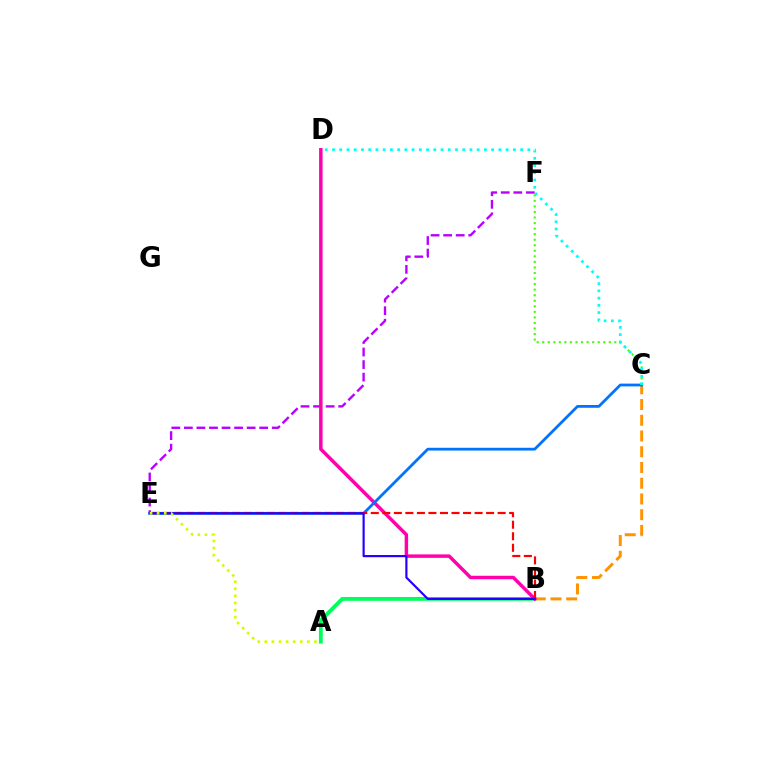{('A', 'B'): [{'color': '#00ff5c', 'line_style': 'solid', 'thickness': 2.76}], ('E', 'F'): [{'color': '#b900ff', 'line_style': 'dashed', 'thickness': 1.71}], ('B', 'C'): [{'color': '#ff9400', 'line_style': 'dashed', 'thickness': 2.14}], ('B', 'D'): [{'color': '#ff00ac', 'line_style': 'solid', 'thickness': 2.49}], ('C', 'E'): [{'color': '#0074ff', 'line_style': 'solid', 'thickness': 2.0}], ('C', 'F'): [{'color': '#3dff00', 'line_style': 'dotted', 'thickness': 1.51}], ('B', 'E'): [{'color': '#ff0000', 'line_style': 'dashed', 'thickness': 1.57}, {'color': '#2500ff', 'line_style': 'solid', 'thickness': 1.57}], ('C', 'D'): [{'color': '#00fff6', 'line_style': 'dotted', 'thickness': 1.97}], ('A', 'E'): [{'color': '#d1ff00', 'line_style': 'dotted', 'thickness': 1.93}]}